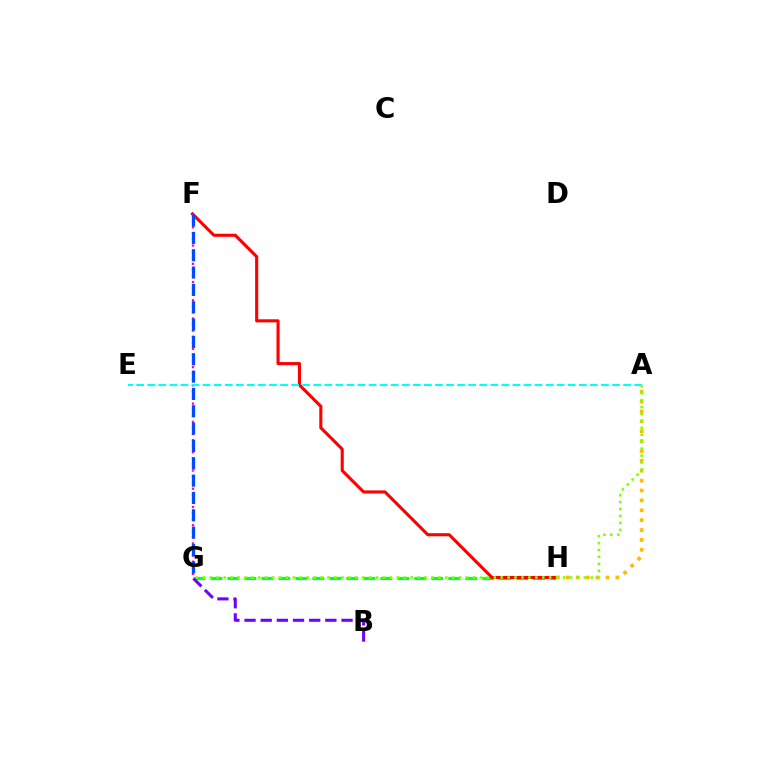{('G', 'H'): [{'color': '#00ff39', 'line_style': 'dashed', 'thickness': 2.31}], ('F', 'H'): [{'color': '#ff0000', 'line_style': 'solid', 'thickness': 2.23}], ('F', 'G'): [{'color': '#ff00cf', 'line_style': 'dotted', 'thickness': 1.65}, {'color': '#004bff', 'line_style': 'dashed', 'thickness': 2.36}], ('A', 'H'): [{'color': '#ffbd00', 'line_style': 'dotted', 'thickness': 2.69}], ('B', 'G'): [{'color': '#7200ff', 'line_style': 'dashed', 'thickness': 2.2}], ('A', 'E'): [{'color': '#00fff6', 'line_style': 'dashed', 'thickness': 1.5}], ('A', 'G'): [{'color': '#84ff00', 'line_style': 'dotted', 'thickness': 1.88}]}